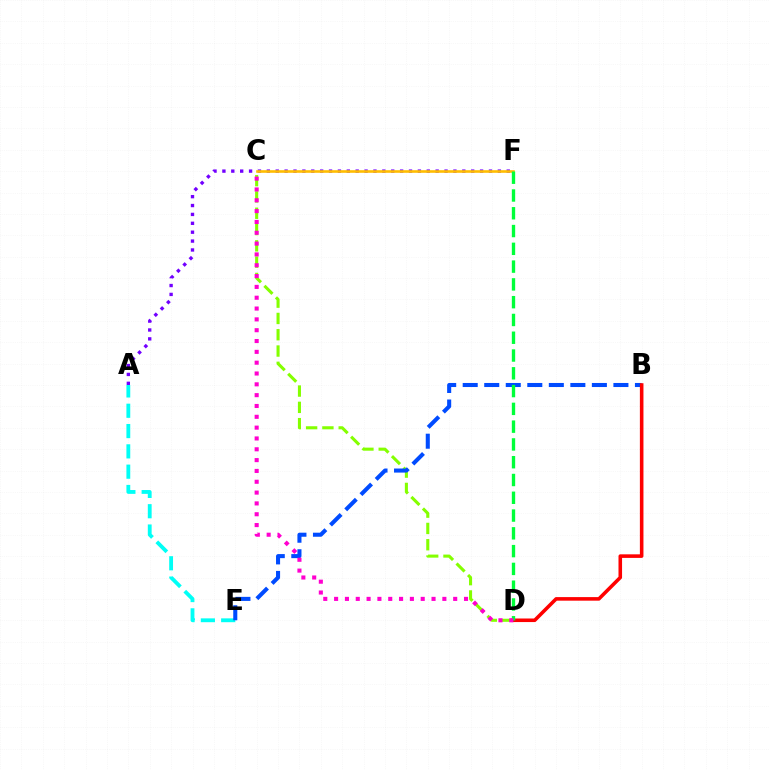{('C', 'D'): [{'color': '#84ff00', 'line_style': 'dashed', 'thickness': 2.21}, {'color': '#ff00cf', 'line_style': 'dotted', 'thickness': 2.94}], ('A', 'F'): [{'color': '#7200ff', 'line_style': 'dotted', 'thickness': 2.41}], ('A', 'E'): [{'color': '#00fff6', 'line_style': 'dashed', 'thickness': 2.76}], ('B', 'E'): [{'color': '#004bff', 'line_style': 'dashed', 'thickness': 2.92}], ('B', 'D'): [{'color': '#ff0000', 'line_style': 'solid', 'thickness': 2.57}], ('C', 'F'): [{'color': '#ffbd00', 'line_style': 'solid', 'thickness': 1.88}], ('D', 'F'): [{'color': '#00ff39', 'line_style': 'dashed', 'thickness': 2.42}]}